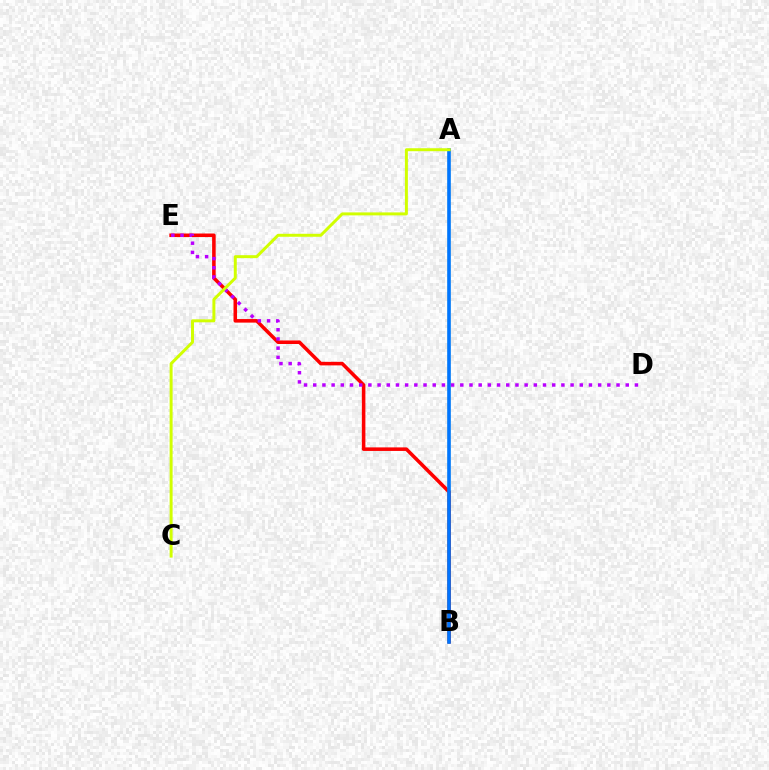{('B', 'E'): [{'color': '#ff0000', 'line_style': 'solid', 'thickness': 2.55}], ('A', 'B'): [{'color': '#00ff5c', 'line_style': 'solid', 'thickness': 1.66}, {'color': '#0074ff', 'line_style': 'solid', 'thickness': 2.57}], ('D', 'E'): [{'color': '#b900ff', 'line_style': 'dotted', 'thickness': 2.5}], ('A', 'C'): [{'color': '#d1ff00', 'line_style': 'solid', 'thickness': 2.14}]}